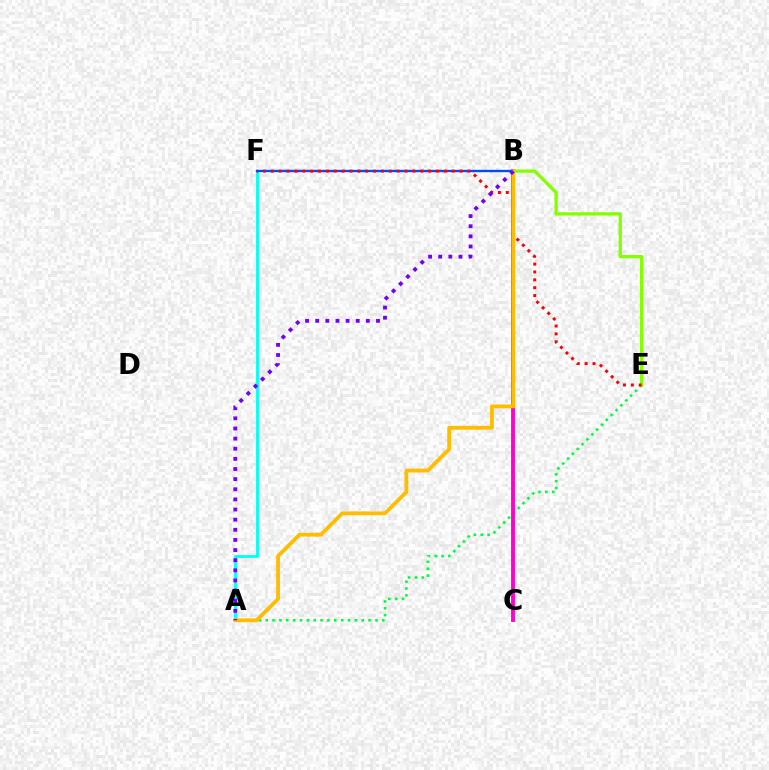{('A', 'F'): [{'color': '#00fff6', 'line_style': 'solid', 'thickness': 2.03}], ('A', 'E'): [{'color': '#00ff39', 'line_style': 'dotted', 'thickness': 1.86}], ('B', 'E'): [{'color': '#84ff00', 'line_style': 'solid', 'thickness': 2.38}], ('B', 'C'): [{'color': '#ff00cf', 'line_style': 'solid', 'thickness': 2.78}], ('B', 'F'): [{'color': '#004bff', 'line_style': 'solid', 'thickness': 1.7}], ('E', 'F'): [{'color': '#ff0000', 'line_style': 'dotted', 'thickness': 2.14}], ('A', 'B'): [{'color': '#ffbd00', 'line_style': 'solid', 'thickness': 2.74}, {'color': '#7200ff', 'line_style': 'dotted', 'thickness': 2.75}]}